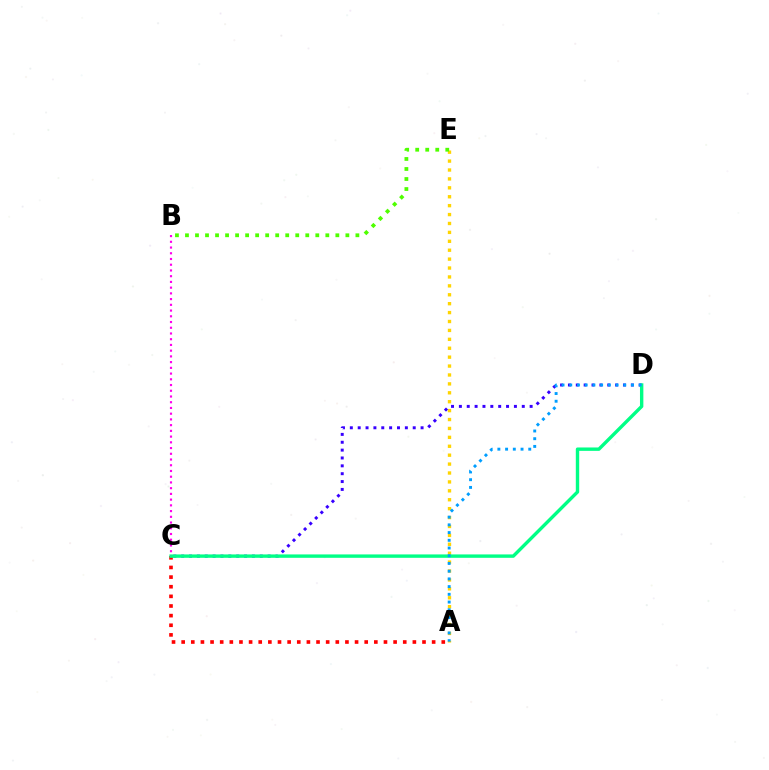{('A', 'C'): [{'color': '#ff0000', 'line_style': 'dotted', 'thickness': 2.62}], ('A', 'E'): [{'color': '#ffd500', 'line_style': 'dotted', 'thickness': 2.42}], ('B', 'E'): [{'color': '#4fff00', 'line_style': 'dotted', 'thickness': 2.72}], ('C', 'D'): [{'color': '#3700ff', 'line_style': 'dotted', 'thickness': 2.14}, {'color': '#00ff86', 'line_style': 'solid', 'thickness': 2.44}], ('A', 'D'): [{'color': '#009eff', 'line_style': 'dotted', 'thickness': 2.1}], ('B', 'C'): [{'color': '#ff00ed', 'line_style': 'dotted', 'thickness': 1.56}]}